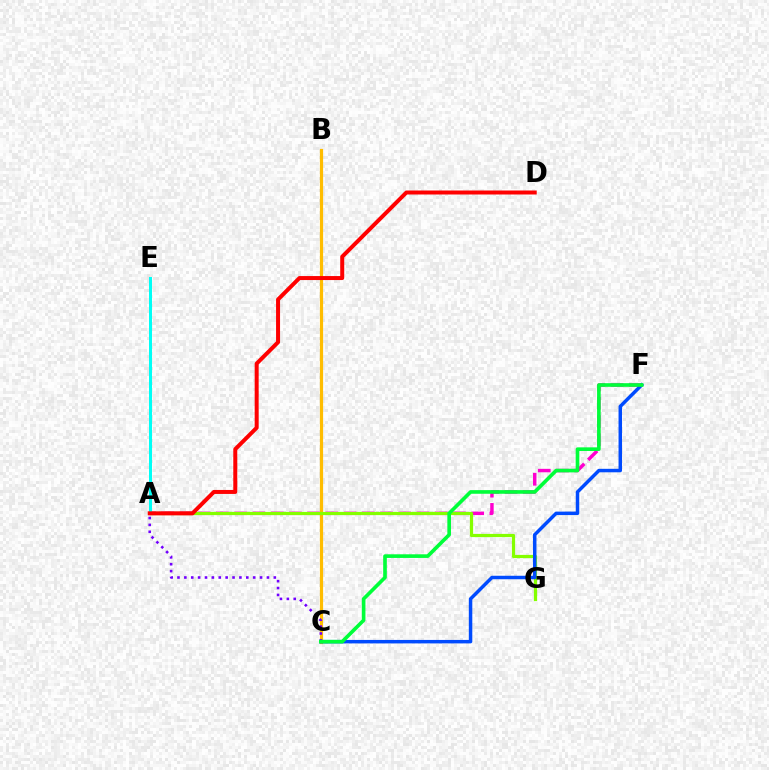{('B', 'C'): [{'color': '#ffbd00', 'line_style': 'solid', 'thickness': 2.3}], ('A', 'F'): [{'color': '#ff00cf', 'line_style': 'dashed', 'thickness': 2.48}], ('A', 'E'): [{'color': '#00fff6', 'line_style': 'solid', 'thickness': 2.15}], ('A', 'G'): [{'color': '#84ff00', 'line_style': 'solid', 'thickness': 2.31}], ('C', 'F'): [{'color': '#004bff', 'line_style': 'solid', 'thickness': 2.5}, {'color': '#00ff39', 'line_style': 'solid', 'thickness': 2.62}], ('A', 'C'): [{'color': '#7200ff', 'line_style': 'dotted', 'thickness': 1.87}], ('A', 'D'): [{'color': '#ff0000', 'line_style': 'solid', 'thickness': 2.87}]}